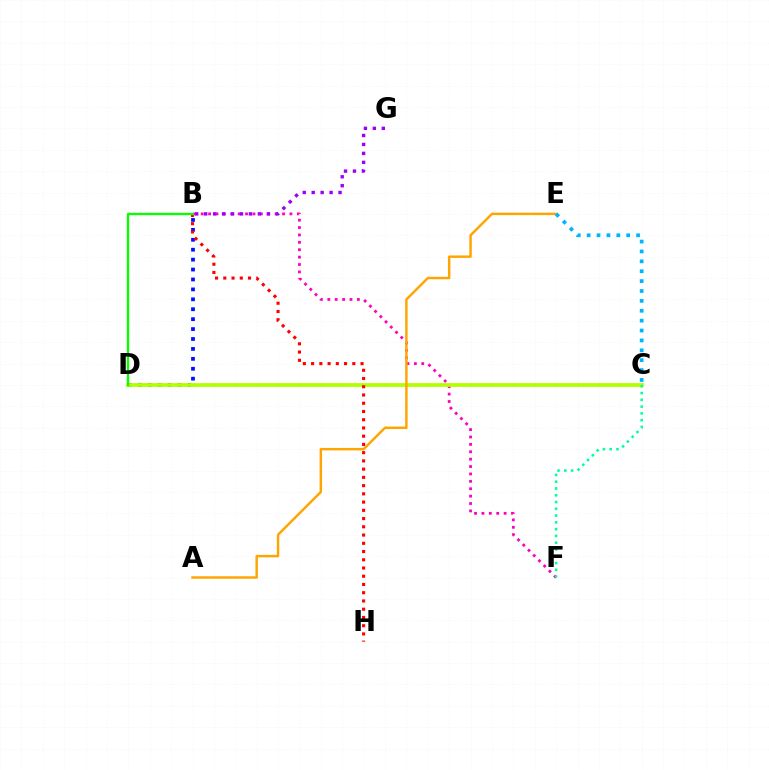{('B', 'F'): [{'color': '#ff00bd', 'line_style': 'dotted', 'thickness': 2.01}], ('B', 'D'): [{'color': '#0010ff', 'line_style': 'dotted', 'thickness': 2.7}, {'color': '#08ff00', 'line_style': 'solid', 'thickness': 1.67}], ('C', 'D'): [{'color': '#b3ff00', 'line_style': 'solid', 'thickness': 2.71}], ('C', 'F'): [{'color': '#00ff9d', 'line_style': 'dotted', 'thickness': 1.84}], ('B', 'H'): [{'color': '#ff0000', 'line_style': 'dotted', 'thickness': 2.24}], ('A', 'E'): [{'color': '#ffa500', 'line_style': 'solid', 'thickness': 1.77}], ('B', 'G'): [{'color': '#9b00ff', 'line_style': 'dotted', 'thickness': 2.43}], ('C', 'E'): [{'color': '#00b5ff', 'line_style': 'dotted', 'thickness': 2.69}]}